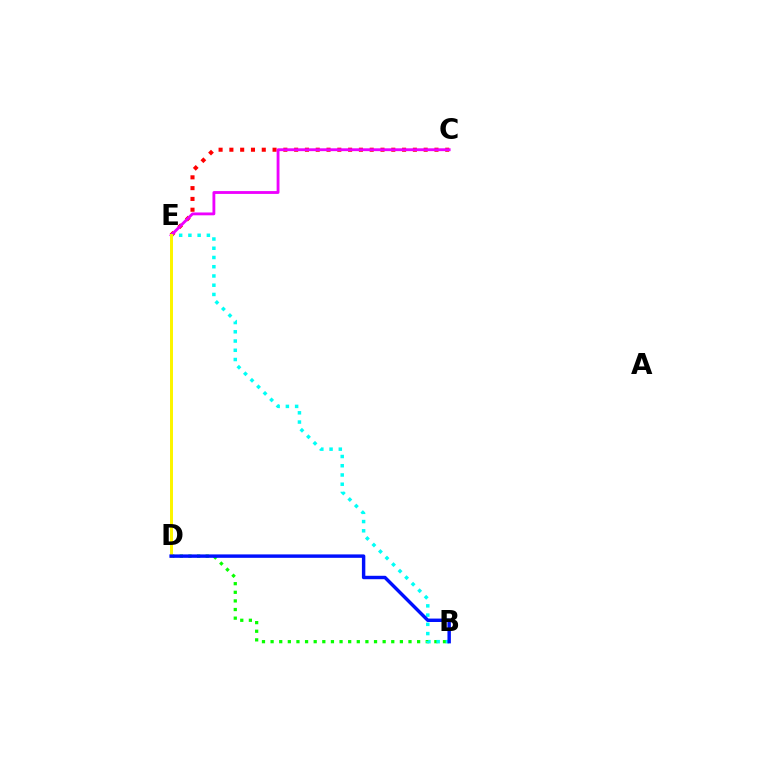{('C', 'E'): [{'color': '#ff0000', 'line_style': 'dotted', 'thickness': 2.93}, {'color': '#ee00ff', 'line_style': 'solid', 'thickness': 2.04}], ('B', 'D'): [{'color': '#08ff00', 'line_style': 'dotted', 'thickness': 2.34}, {'color': '#0010ff', 'line_style': 'solid', 'thickness': 2.47}], ('B', 'E'): [{'color': '#00fff6', 'line_style': 'dotted', 'thickness': 2.51}], ('D', 'E'): [{'color': '#fcf500', 'line_style': 'solid', 'thickness': 2.15}]}